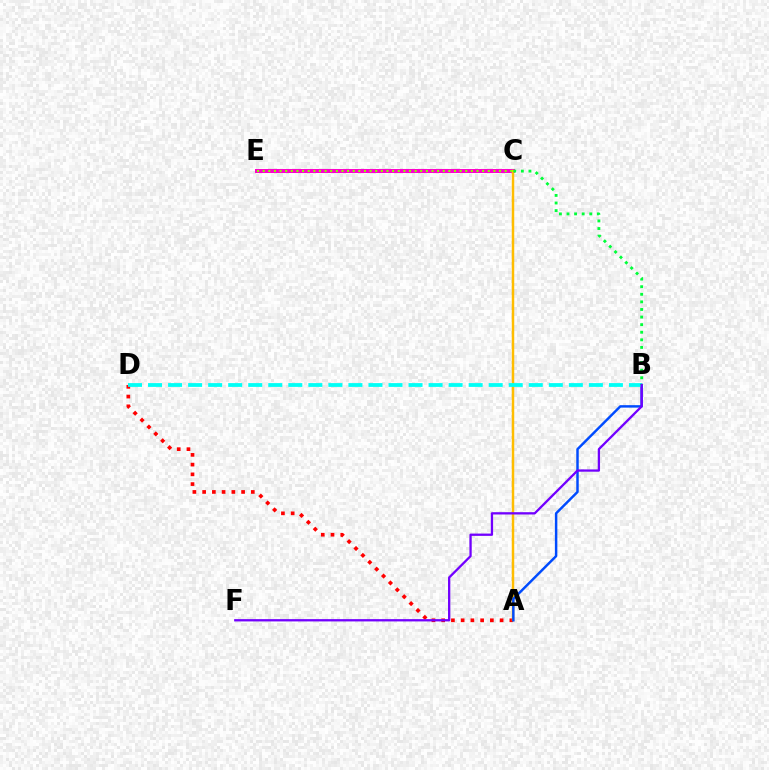{('A', 'D'): [{'color': '#ff0000', 'line_style': 'dotted', 'thickness': 2.65}], ('C', 'E'): [{'color': '#ff00cf', 'line_style': 'solid', 'thickness': 2.89}, {'color': '#84ff00', 'line_style': 'dotted', 'thickness': 1.53}], ('A', 'C'): [{'color': '#ffbd00', 'line_style': 'solid', 'thickness': 1.78}], ('A', 'B'): [{'color': '#004bff', 'line_style': 'solid', 'thickness': 1.77}], ('B', 'D'): [{'color': '#00fff6', 'line_style': 'dashed', 'thickness': 2.72}], ('B', 'C'): [{'color': '#00ff39', 'line_style': 'dotted', 'thickness': 2.06}], ('B', 'F'): [{'color': '#7200ff', 'line_style': 'solid', 'thickness': 1.65}]}